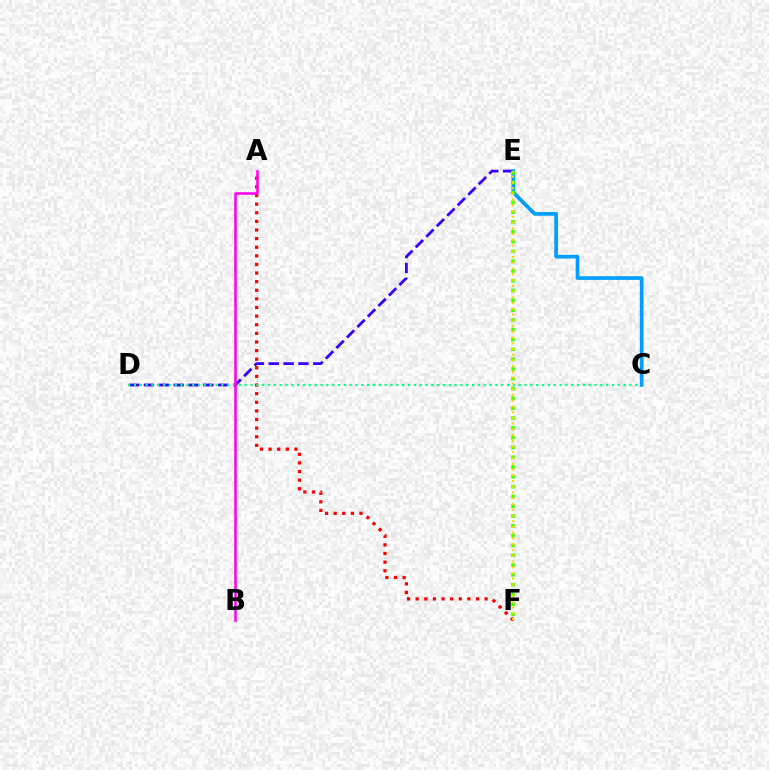{('A', 'F'): [{'color': '#ff0000', 'line_style': 'dotted', 'thickness': 2.34}], ('D', 'E'): [{'color': '#3700ff', 'line_style': 'dashed', 'thickness': 2.02}], ('C', 'D'): [{'color': '#00ff86', 'line_style': 'dotted', 'thickness': 1.58}], ('C', 'E'): [{'color': '#009eff', 'line_style': 'solid', 'thickness': 2.65}], ('A', 'B'): [{'color': '#ff00ed', 'line_style': 'solid', 'thickness': 1.83}], ('E', 'F'): [{'color': '#4fff00', 'line_style': 'dotted', 'thickness': 2.66}, {'color': '#ffd500', 'line_style': 'dotted', 'thickness': 1.56}]}